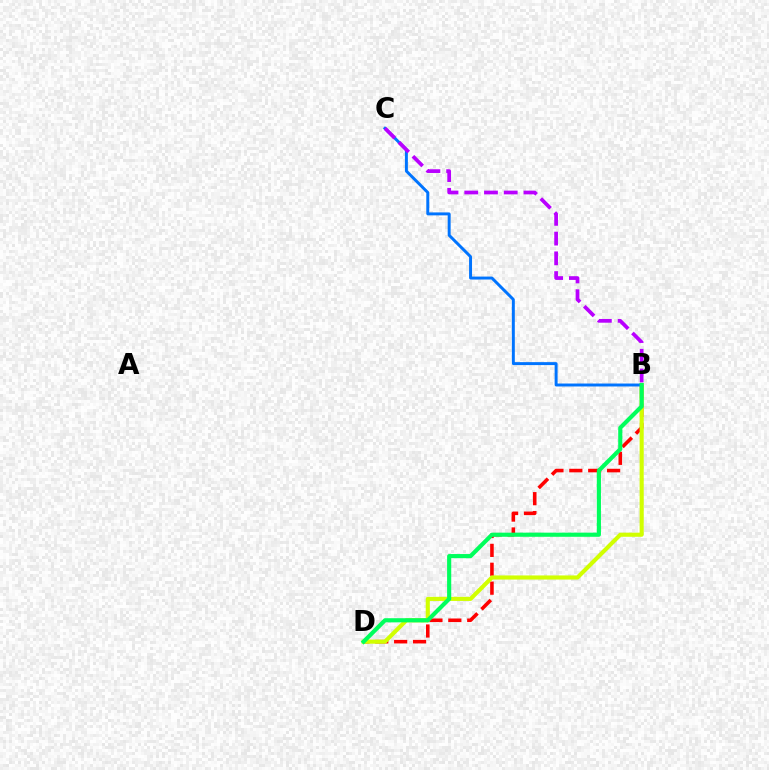{('B', 'D'): [{'color': '#ff0000', 'line_style': 'dashed', 'thickness': 2.57}, {'color': '#d1ff00', 'line_style': 'solid', 'thickness': 2.96}, {'color': '#00ff5c', 'line_style': 'solid', 'thickness': 2.98}], ('B', 'C'): [{'color': '#0074ff', 'line_style': 'solid', 'thickness': 2.12}, {'color': '#b900ff', 'line_style': 'dashed', 'thickness': 2.68}]}